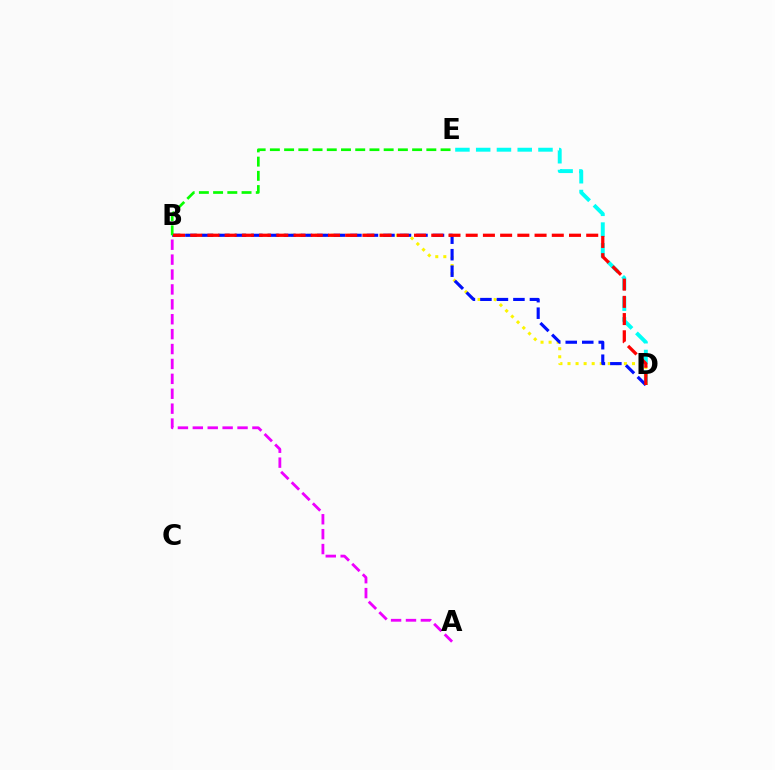{('D', 'E'): [{'color': '#00fff6', 'line_style': 'dashed', 'thickness': 2.82}], ('A', 'B'): [{'color': '#ee00ff', 'line_style': 'dashed', 'thickness': 2.02}], ('B', 'D'): [{'color': '#fcf500', 'line_style': 'dotted', 'thickness': 2.19}, {'color': '#0010ff', 'line_style': 'dashed', 'thickness': 2.24}, {'color': '#ff0000', 'line_style': 'dashed', 'thickness': 2.34}], ('B', 'E'): [{'color': '#08ff00', 'line_style': 'dashed', 'thickness': 1.93}]}